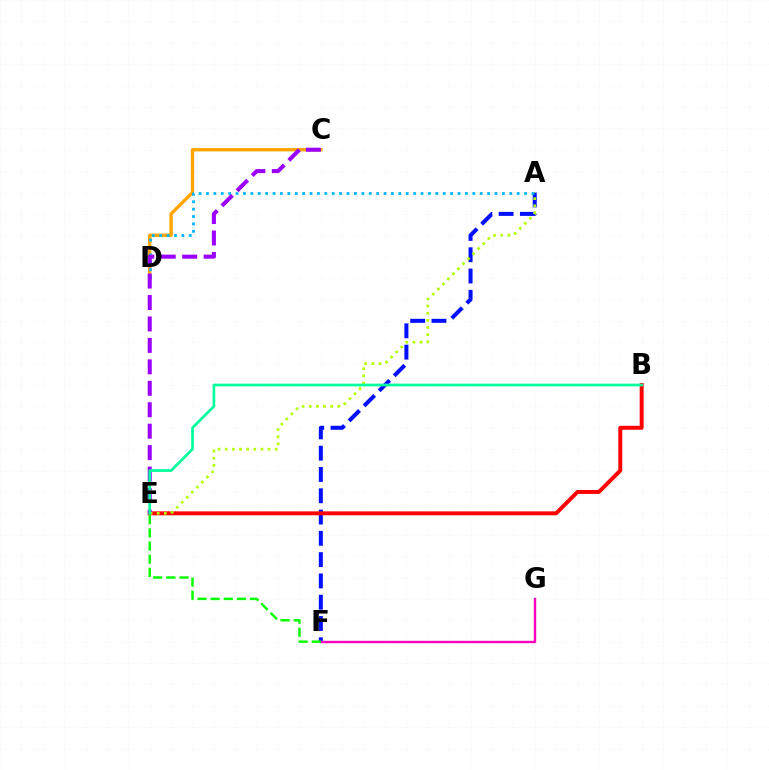{('C', 'D'): [{'color': '#ffa500', 'line_style': 'solid', 'thickness': 2.43}], ('A', 'F'): [{'color': '#0010ff', 'line_style': 'dashed', 'thickness': 2.89}], ('F', 'G'): [{'color': '#ff00bd', 'line_style': 'solid', 'thickness': 1.71}], ('B', 'E'): [{'color': '#ff0000', 'line_style': 'solid', 'thickness': 2.83}, {'color': '#00ff9d', 'line_style': 'solid', 'thickness': 1.94}], ('A', 'D'): [{'color': '#00b5ff', 'line_style': 'dotted', 'thickness': 2.01}], ('C', 'E'): [{'color': '#9b00ff', 'line_style': 'dashed', 'thickness': 2.91}], ('E', 'F'): [{'color': '#08ff00', 'line_style': 'dashed', 'thickness': 1.78}], ('A', 'E'): [{'color': '#b3ff00', 'line_style': 'dotted', 'thickness': 1.94}]}